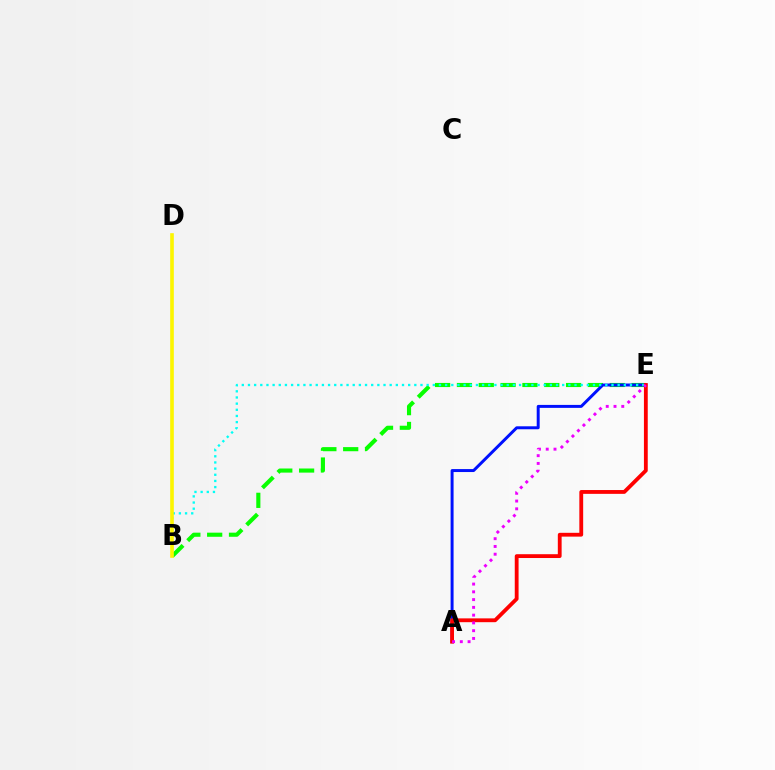{('B', 'E'): [{'color': '#08ff00', 'line_style': 'dashed', 'thickness': 2.97}, {'color': '#00fff6', 'line_style': 'dotted', 'thickness': 1.67}], ('A', 'E'): [{'color': '#0010ff', 'line_style': 'solid', 'thickness': 2.14}, {'color': '#ff0000', 'line_style': 'solid', 'thickness': 2.75}, {'color': '#ee00ff', 'line_style': 'dotted', 'thickness': 2.11}], ('B', 'D'): [{'color': '#fcf500', 'line_style': 'solid', 'thickness': 2.62}]}